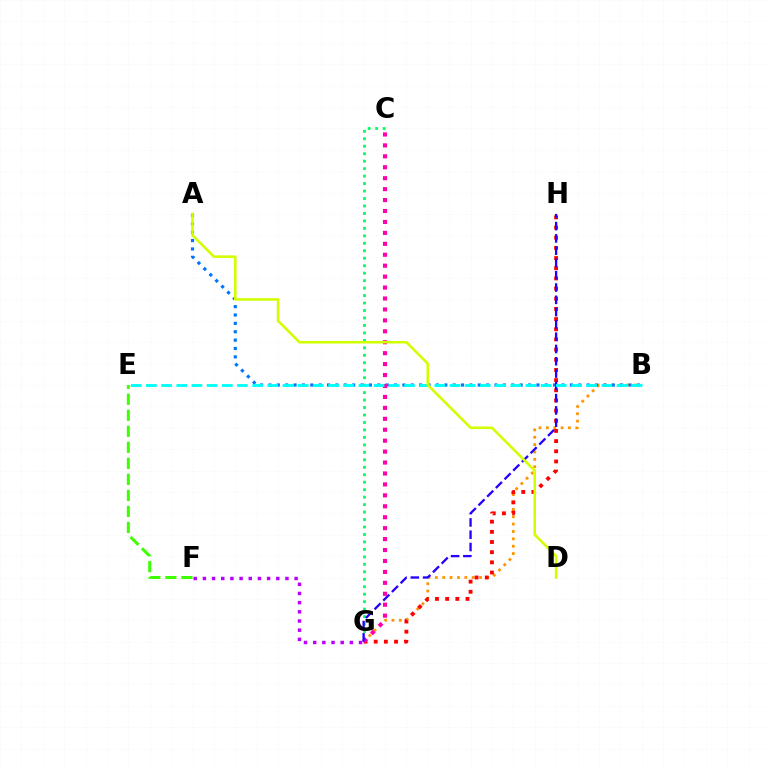{('B', 'G'): [{'color': '#ff9400', 'line_style': 'dotted', 'thickness': 2.0}], ('C', 'G'): [{'color': '#00ff5c', 'line_style': 'dotted', 'thickness': 2.03}, {'color': '#ff00ac', 'line_style': 'dotted', 'thickness': 2.97}], ('E', 'F'): [{'color': '#3dff00', 'line_style': 'dashed', 'thickness': 2.18}], ('G', 'H'): [{'color': '#ff0000', 'line_style': 'dotted', 'thickness': 2.76}, {'color': '#2500ff', 'line_style': 'dashed', 'thickness': 1.67}], ('F', 'G'): [{'color': '#b900ff', 'line_style': 'dotted', 'thickness': 2.49}], ('A', 'B'): [{'color': '#0074ff', 'line_style': 'dotted', 'thickness': 2.28}], ('B', 'E'): [{'color': '#00fff6', 'line_style': 'dashed', 'thickness': 2.06}], ('A', 'D'): [{'color': '#d1ff00', 'line_style': 'solid', 'thickness': 1.86}]}